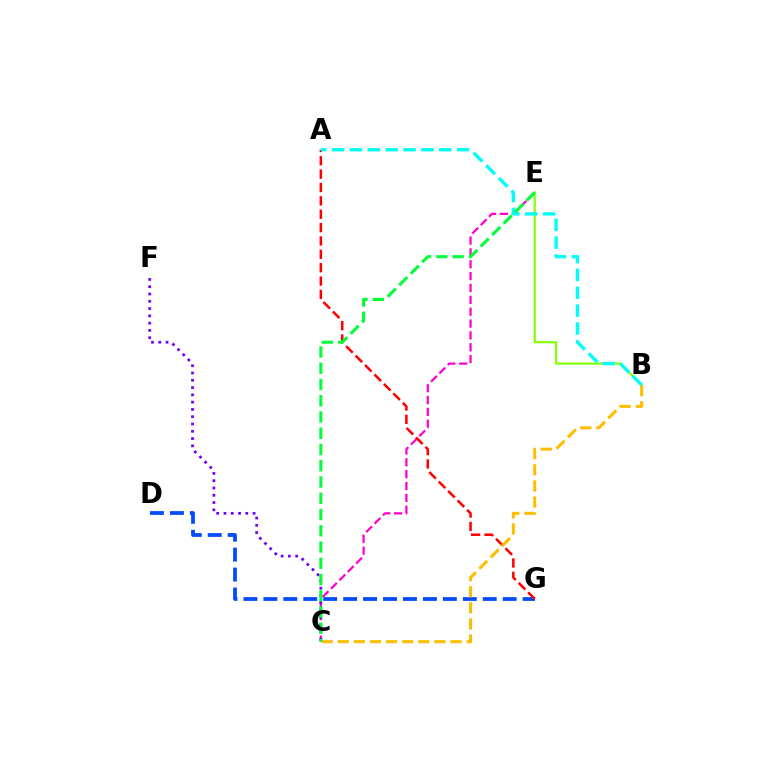{('D', 'G'): [{'color': '#004bff', 'line_style': 'dashed', 'thickness': 2.71}], ('C', 'E'): [{'color': '#ff00cf', 'line_style': 'dashed', 'thickness': 1.61}, {'color': '#00ff39', 'line_style': 'dashed', 'thickness': 2.21}], ('B', 'E'): [{'color': '#84ff00', 'line_style': 'solid', 'thickness': 1.55}], ('A', 'G'): [{'color': '#ff0000', 'line_style': 'dashed', 'thickness': 1.82}], ('B', 'C'): [{'color': '#ffbd00', 'line_style': 'dashed', 'thickness': 2.19}], ('A', 'B'): [{'color': '#00fff6', 'line_style': 'dashed', 'thickness': 2.43}], ('C', 'F'): [{'color': '#7200ff', 'line_style': 'dotted', 'thickness': 1.98}]}